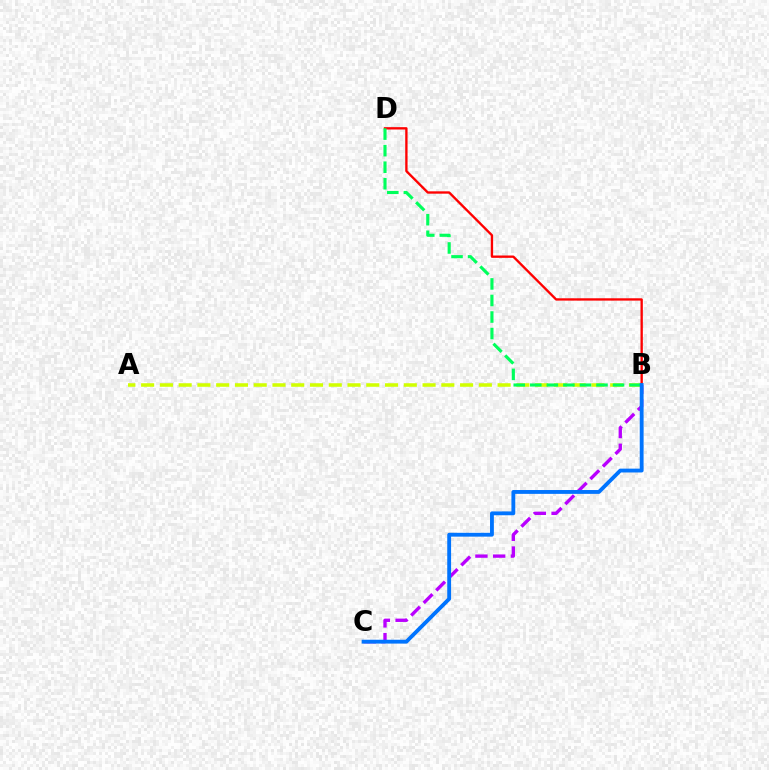{('A', 'B'): [{'color': '#d1ff00', 'line_style': 'dashed', 'thickness': 2.55}], ('B', 'C'): [{'color': '#b900ff', 'line_style': 'dashed', 'thickness': 2.41}, {'color': '#0074ff', 'line_style': 'solid', 'thickness': 2.76}], ('B', 'D'): [{'color': '#ff0000', 'line_style': 'solid', 'thickness': 1.69}, {'color': '#00ff5c', 'line_style': 'dashed', 'thickness': 2.25}]}